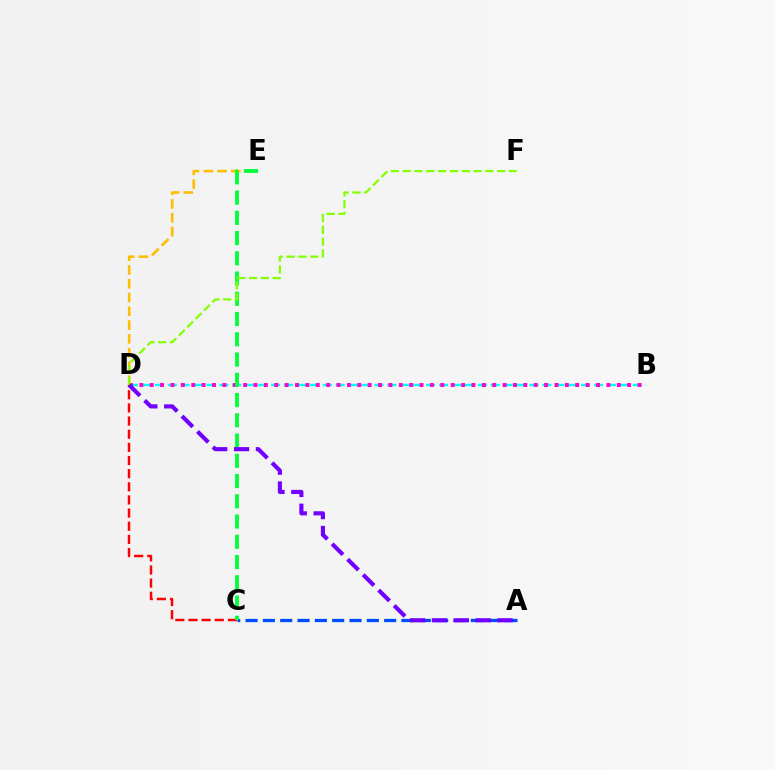{('B', 'D'): [{'color': '#00fff6', 'line_style': 'dashed', 'thickness': 1.75}, {'color': '#ff00cf', 'line_style': 'dotted', 'thickness': 2.82}], ('D', 'E'): [{'color': '#ffbd00', 'line_style': 'dashed', 'thickness': 1.87}], ('A', 'C'): [{'color': '#004bff', 'line_style': 'dashed', 'thickness': 2.35}], ('C', 'D'): [{'color': '#ff0000', 'line_style': 'dashed', 'thickness': 1.79}], ('C', 'E'): [{'color': '#00ff39', 'line_style': 'dashed', 'thickness': 2.75}], ('D', 'F'): [{'color': '#84ff00', 'line_style': 'dashed', 'thickness': 1.6}], ('A', 'D'): [{'color': '#7200ff', 'line_style': 'dashed', 'thickness': 2.97}]}